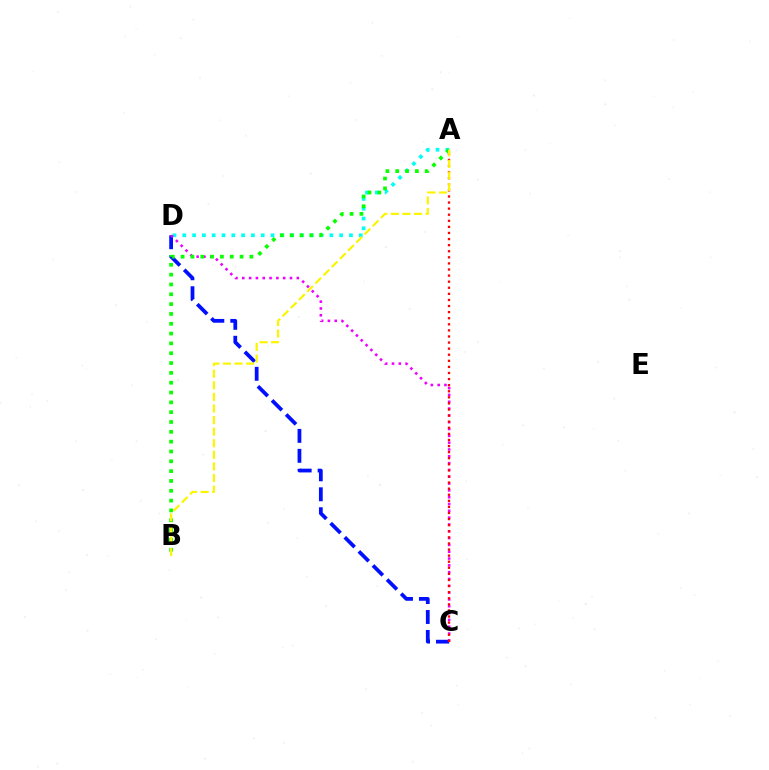{('C', 'D'): [{'color': '#0010ff', 'line_style': 'dashed', 'thickness': 2.71}, {'color': '#ee00ff', 'line_style': 'dotted', 'thickness': 1.85}], ('A', 'D'): [{'color': '#00fff6', 'line_style': 'dotted', 'thickness': 2.66}], ('A', 'C'): [{'color': '#ff0000', 'line_style': 'dotted', 'thickness': 1.65}], ('A', 'B'): [{'color': '#08ff00', 'line_style': 'dotted', 'thickness': 2.67}, {'color': '#fcf500', 'line_style': 'dashed', 'thickness': 1.57}]}